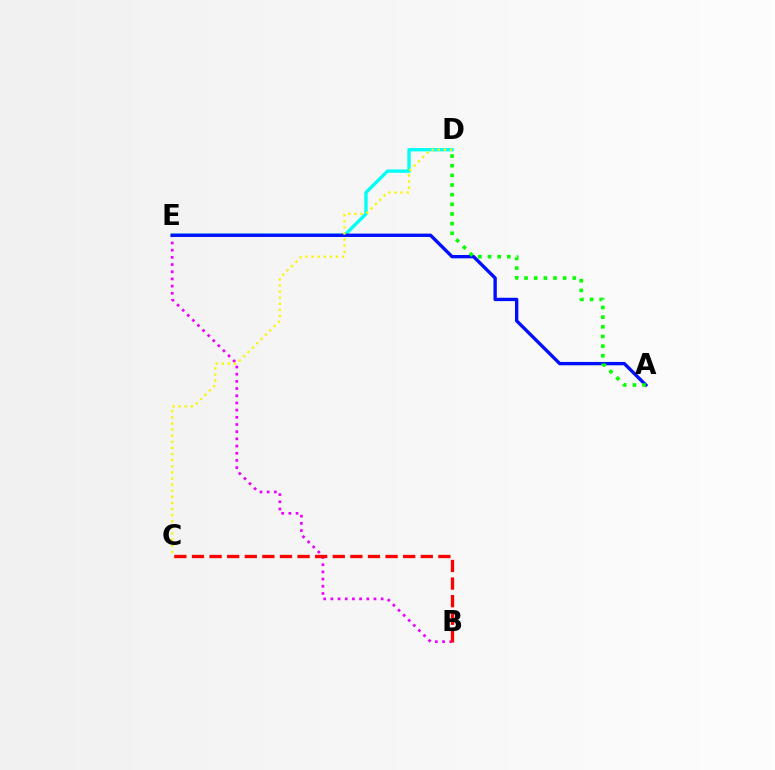{('B', 'E'): [{'color': '#ee00ff', 'line_style': 'dotted', 'thickness': 1.95}], ('D', 'E'): [{'color': '#00fff6', 'line_style': 'solid', 'thickness': 2.41}], ('A', 'E'): [{'color': '#0010ff', 'line_style': 'solid', 'thickness': 2.42}], ('B', 'C'): [{'color': '#ff0000', 'line_style': 'dashed', 'thickness': 2.39}], ('C', 'D'): [{'color': '#fcf500', 'line_style': 'dotted', 'thickness': 1.66}], ('A', 'D'): [{'color': '#08ff00', 'line_style': 'dotted', 'thickness': 2.62}]}